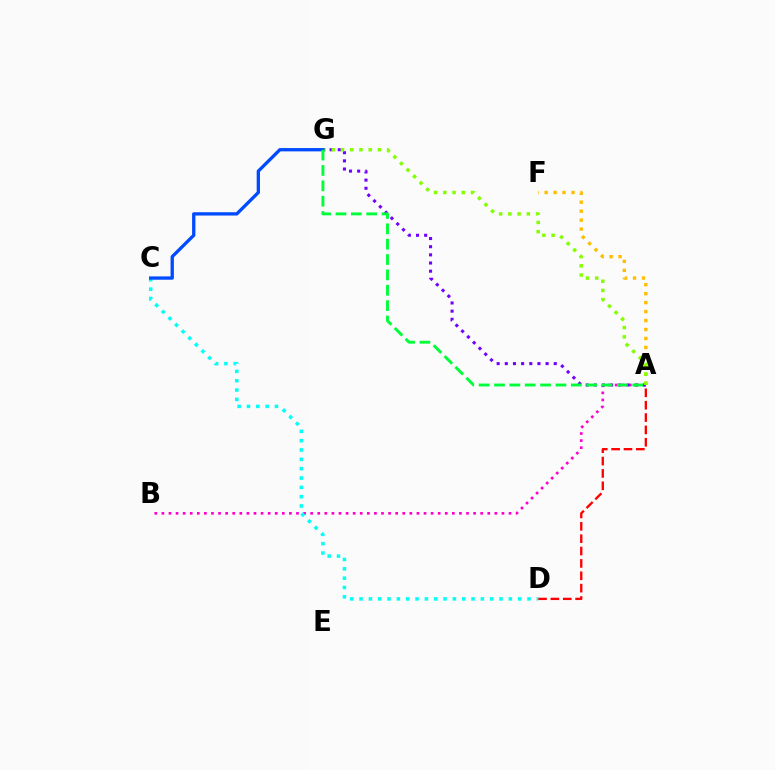{('A', 'D'): [{'color': '#ff0000', 'line_style': 'dashed', 'thickness': 1.68}], ('A', 'B'): [{'color': '#ff00cf', 'line_style': 'dotted', 'thickness': 1.92}], ('A', 'F'): [{'color': '#ffbd00', 'line_style': 'dotted', 'thickness': 2.44}], ('A', 'G'): [{'color': '#7200ff', 'line_style': 'dotted', 'thickness': 2.22}, {'color': '#84ff00', 'line_style': 'dotted', 'thickness': 2.51}, {'color': '#00ff39', 'line_style': 'dashed', 'thickness': 2.09}], ('C', 'D'): [{'color': '#00fff6', 'line_style': 'dotted', 'thickness': 2.54}], ('C', 'G'): [{'color': '#004bff', 'line_style': 'solid', 'thickness': 2.38}]}